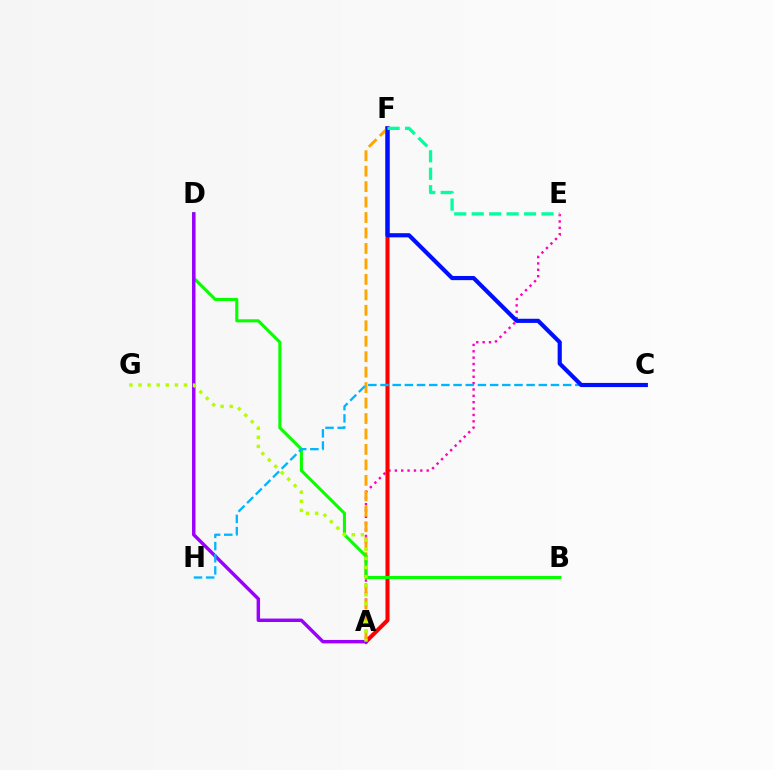{('A', 'E'): [{'color': '#ff00bd', 'line_style': 'dotted', 'thickness': 1.73}], ('A', 'F'): [{'color': '#ff0000', 'line_style': 'solid', 'thickness': 2.93}, {'color': '#ffa500', 'line_style': 'dashed', 'thickness': 2.1}], ('B', 'D'): [{'color': '#08ff00', 'line_style': 'solid', 'thickness': 2.22}], ('A', 'D'): [{'color': '#9b00ff', 'line_style': 'solid', 'thickness': 2.47}], ('C', 'H'): [{'color': '#00b5ff', 'line_style': 'dashed', 'thickness': 1.65}], ('A', 'G'): [{'color': '#b3ff00', 'line_style': 'dotted', 'thickness': 2.47}], ('C', 'F'): [{'color': '#0010ff', 'line_style': 'solid', 'thickness': 3.0}], ('E', 'F'): [{'color': '#00ff9d', 'line_style': 'dashed', 'thickness': 2.37}]}